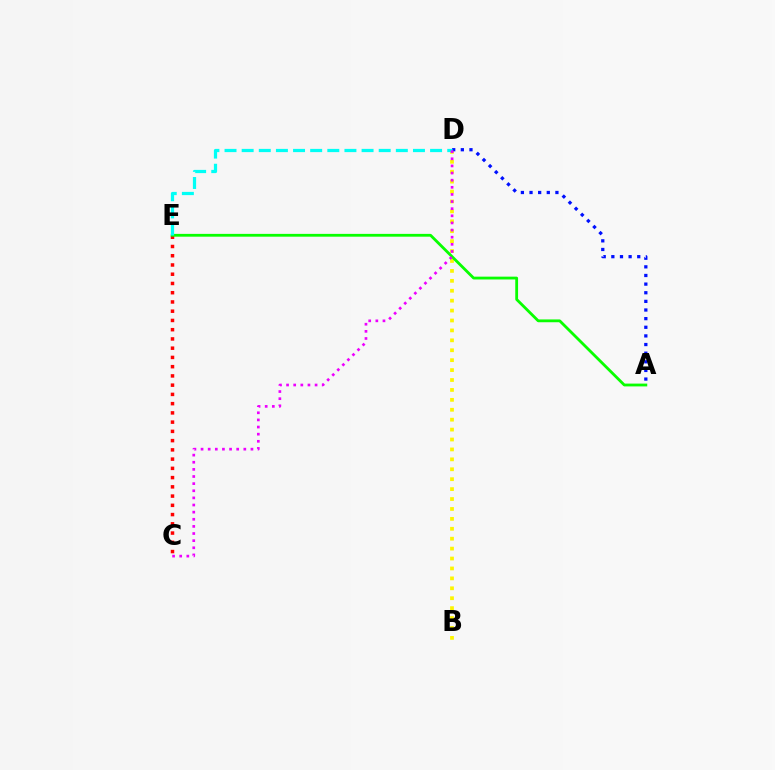{('C', 'E'): [{'color': '#ff0000', 'line_style': 'dotted', 'thickness': 2.51}], ('B', 'D'): [{'color': '#fcf500', 'line_style': 'dotted', 'thickness': 2.69}], ('A', 'D'): [{'color': '#0010ff', 'line_style': 'dotted', 'thickness': 2.35}], ('A', 'E'): [{'color': '#08ff00', 'line_style': 'solid', 'thickness': 2.02}], ('D', 'E'): [{'color': '#00fff6', 'line_style': 'dashed', 'thickness': 2.33}], ('C', 'D'): [{'color': '#ee00ff', 'line_style': 'dotted', 'thickness': 1.94}]}